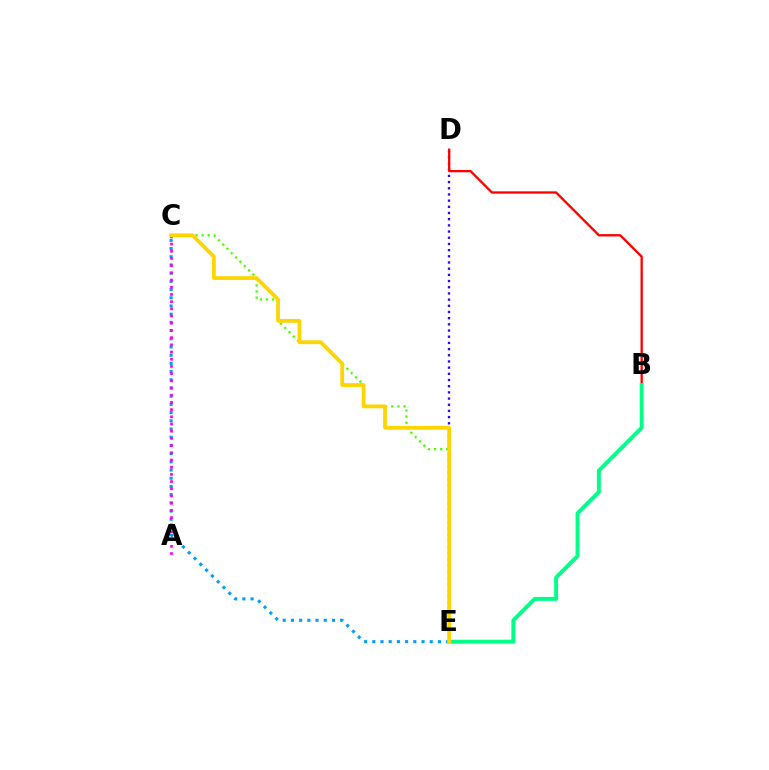{('C', 'E'): [{'color': '#4fff00', 'line_style': 'dotted', 'thickness': 1.65}, {'color': '#009eff', 'line_style': 'dotted', 'thickness': 2.23}, {'color': '#ffd500', 'line_style': 'solid', 'thickness': 2.72}], ('D', 'E'): [{'color': '#3700ff', 'line_style': 'dotted', 'thickness': 1.68}], ('B', 'D'): [{'color': '#ff0000', 'line_style': 'solid', 'thickness': 1.66}], ('A', 'C'): [{'color': '#ff00ed', 'line_style': 'dotted', 'thickness': 1.96}], ('B', 'E'): [{'color': '#00ff86', 'line_style': 'solid', 'thickness': 2.81}]}